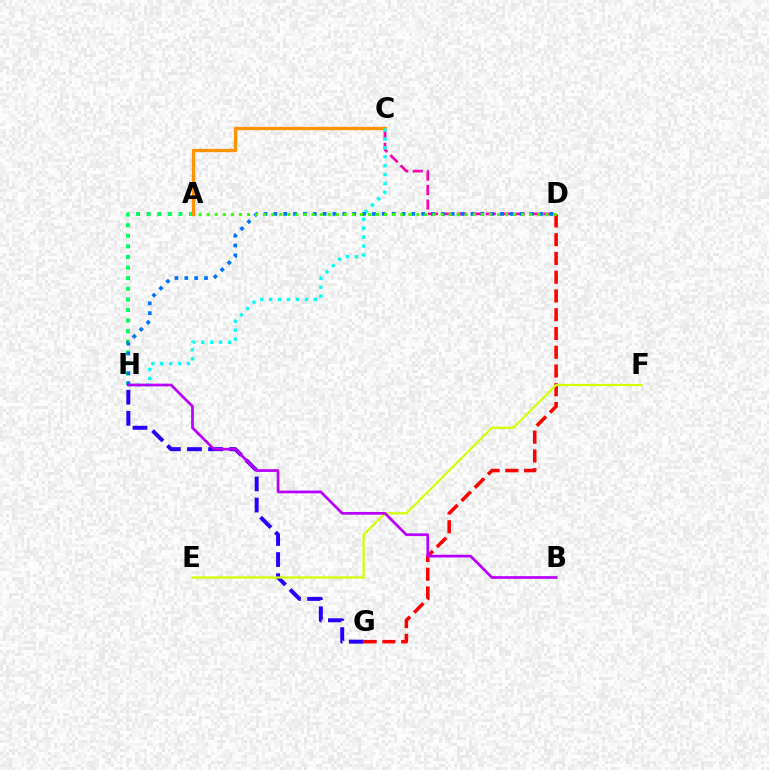{('C', 'D'): [{'color': '#ff00ac', 'line_style': 'dashed', 'thickness': 1.97}], ('D', 'G'): [{'color': '#ff0000', 'line_style': 'dashed', 'thickness': 2.55}], ('A', 'H'): [{'color': '#00ff5c', 'line_style': 'dotted', 'thickness': 2.88}], ('A', 'C'): [{'color': '#ff9400', 'line_style': 'solid', 'thickness': 2.41}], ('G', 'H'): [{'color': '#2500ff', 'line_style': 'dashed', 'thickness': 2.87}], ('E', 'F'): [{'color': '#d1ff00', 'line_style': 'solid', 'thickness': 1.58}], ('C', 'H'): [{'color': '#00fff6', 'line_style': 'dotted', 'thickness': 2.42}], ('D', 'H'): [{'color': '#0074ff', 'line_style': 'dotted', 'thickness': 2.68}], ('B', 'H'): [{'color': '#b900ff', 'line_style': 'solid', 'thickness': 1.96}], ('A', 'D'): [{'color': '#3dff00', 'line_style': 'dotted', 'thickness': 2.19}]}